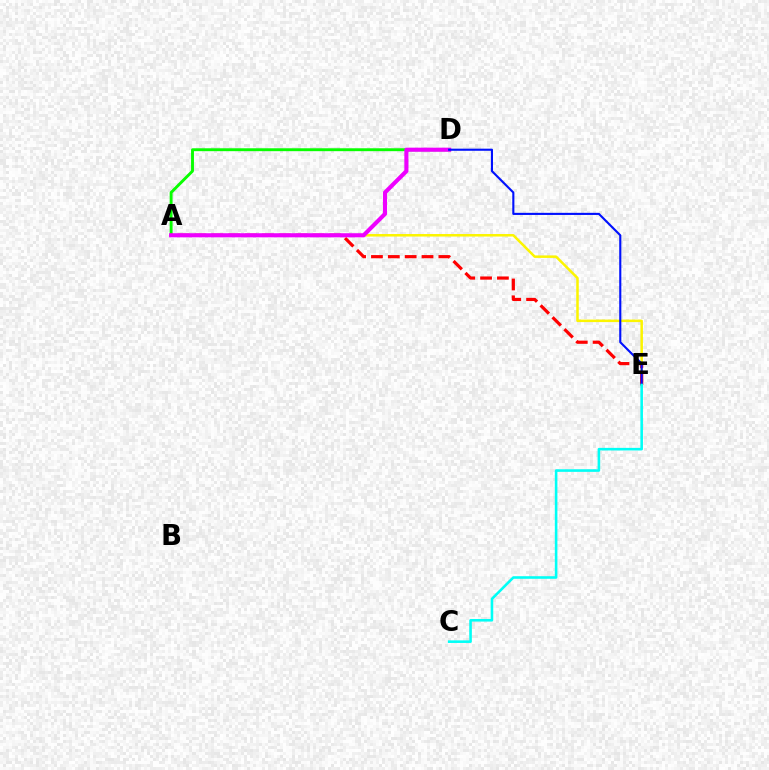{('A', 'D'): [{'color': '#08ff00', 'line_style': 'solid', 'thickness': 2.09}, {'color': '#ee00ff', 'line_style': 'solid', 'thickness': 2.95}], ('A', 'E'): [{'color': '#fcf500', 'line_style': 'solid', 'thickness': 1.81}, {'color': '#ff0000', 'line_style': 'dashed', 'thickness': 2.29}], ('D', 'E'): [{'color': '#0010ff', 'line_style': 'solid', 'thickness': 1.52}], ('C', 'E'): [{'color': '#00fff6', 'line_style': 'solid', 'thickness': 1.86}]}